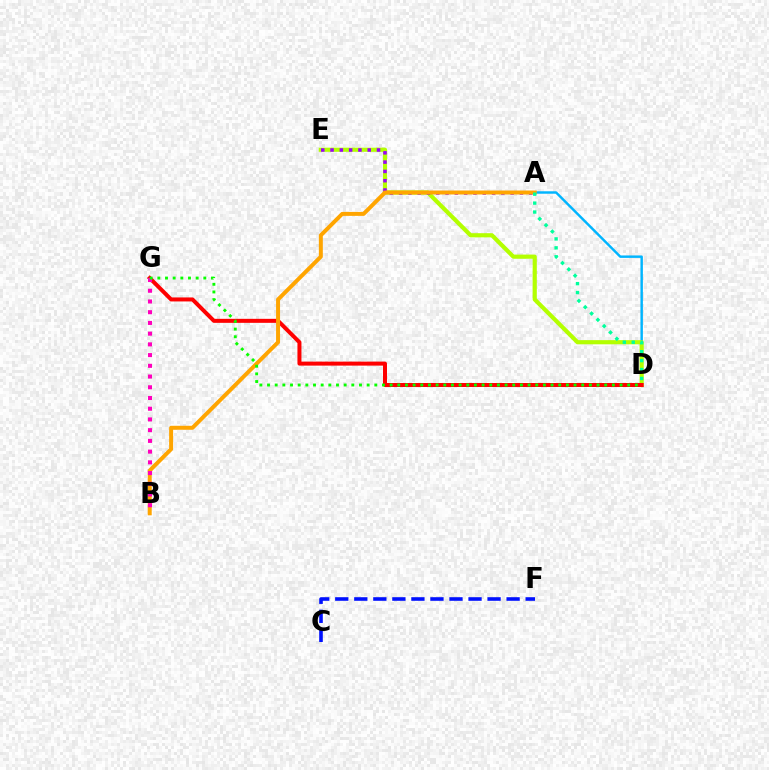{('A', 'D'): [{'color': '#00b5ff', 'line_style': 'solid', 'thickness': 1.76}, {'color': '#00ff9d', 'line_style': 'dotted', 'thickness': 2.43}], ('D', 'E'): [{'color': '#b3ff00', 'line_style': 'solid', 'thickness': 3.0}], ('D', 'G'): [{'color': '#ff0000', 'line_style': 'solid', 'thickness': 2.88}, {'color': '#08ff00', 'line_style': 'dotted', 'thickness': 2.08}], ('A', 'E'): [{'color': '#9b00ff', 'line_style': 'dotted', 'thickness': 2.53}], ('A', 'B'): [{'color': '#ffa500', 'line_style': 'solid', 'thickness': 2.86}], ('B', 'G'): [{'color': '#ff00bd', 'line_style': 'dotted', 'thickness': 2.91}], ('C', 'F'): [{'color': '#0010ff', 'line_style': 'dashed', 'thickness': 2.59}]}